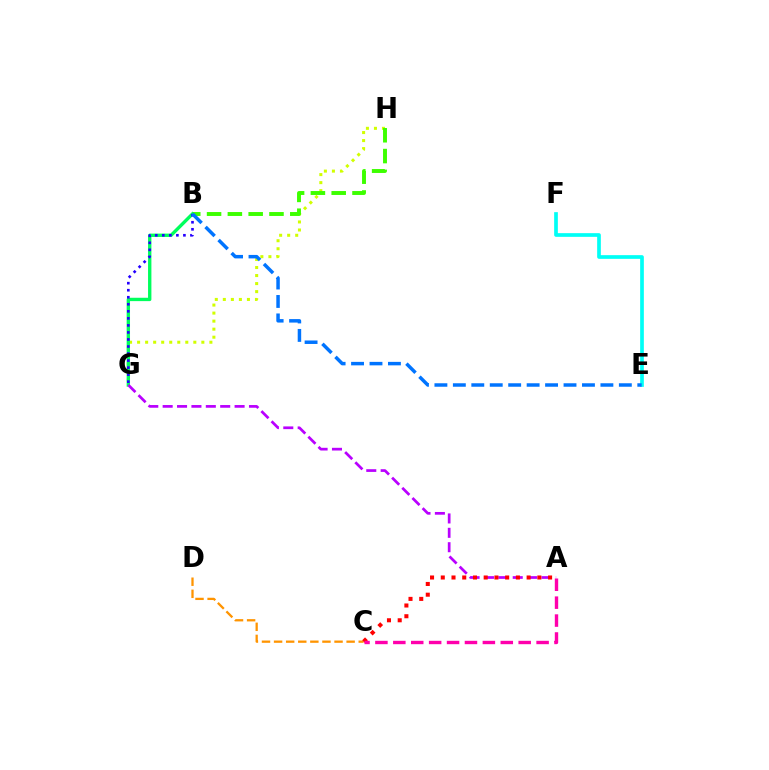{('E', 'F'): [{'color': '#00fff6', 'line_style': 'solid', 'thickness': 2.65}], ('G', 'H'): [{'color': '#d1ff00', 'line_style': 'dotted', 'thickness': 2.18}], ('B', 'G'): [{'color': '#00ff5c', 'line_style': 'solid', 'thickness': 2.42}, {'color': '#2500ff', 'line_style': 'dotted', 'thickness': 1.91}], ('C', 'D'): [{'color': '#ff9400', 'line_style': 'dashed', 'thickness': 1.64}], ('A', 'G'): [{'color': '#b900ff', 'line_style': 'dashed', 'thickness': 1.95}], ('A', 'C'): [{'color': '#ff0000', 'line_style': 'dotted', 'thickness': 2.92}, {'color': '#ff00ac', 'line_style': 'dashed', 'thickness': 2.43}], ('B', 'H'): [{'color': '#3dff00', 'line_style': 'dashed', 'thickness': 2.83}], ('B', 'E'): [{'color': '#0074ff', 'line_style': 'dashed', 'thickness': 2.51}]}